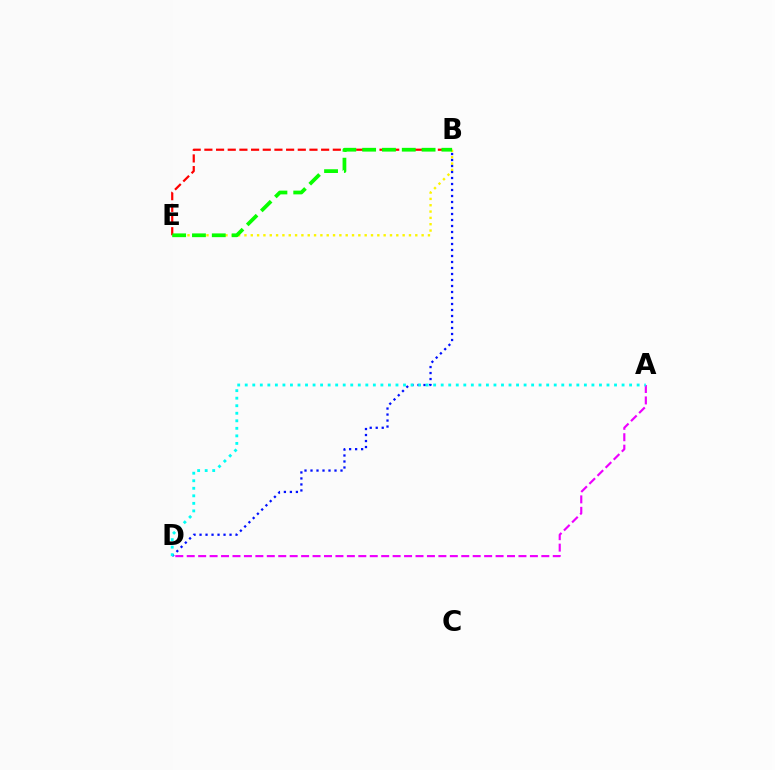{('B', 'E'): [{'color': '#fcf500', 'line_style': 'dotted', 'thickness': 1.72}, {'color': '#ff0000', 'line_style': 'dashed', 'thickness': 1.59}, {'color': '#08ff00', 'line_style': 'dashed', 'thickness': 2.69}], ('A', 'D'): [{'color': '#ee00ff', 'line_style': 'dashed', 'thickness': 1.55}, {'color': '#00fff6', 'line_style': 'dotted', 'thickness': 2.05}], ('B', 'D'): [{'color': '#0010ff', 'line_style': 'dotted', 'thickness': 1.63}]}